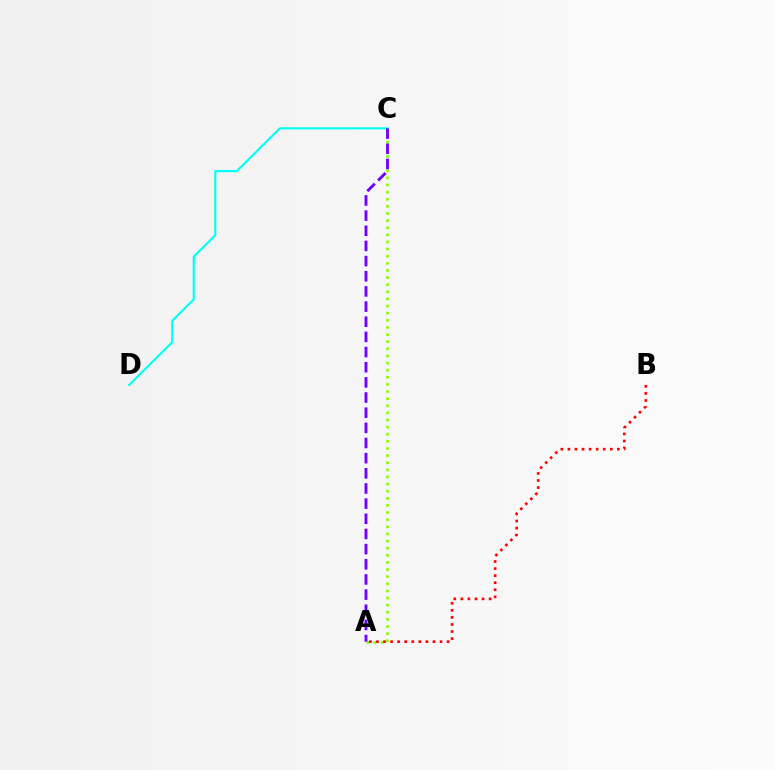{('A', 'C'): [{'color': '#84ff00', 'line_style': 'dotted', 'thickness': 1.94}, {'color': '#7200ff', 'line_style': 'dashed', 'thickness': 2.06}], ('C', 'D'): [{'color': '#00fff6', 'line_style': 'solid', 'thickness': 1.55}], ('A', 'B'): [{'color': '#ff0000', 'line_style': 'dotted', 'thickness': 1.92}]}